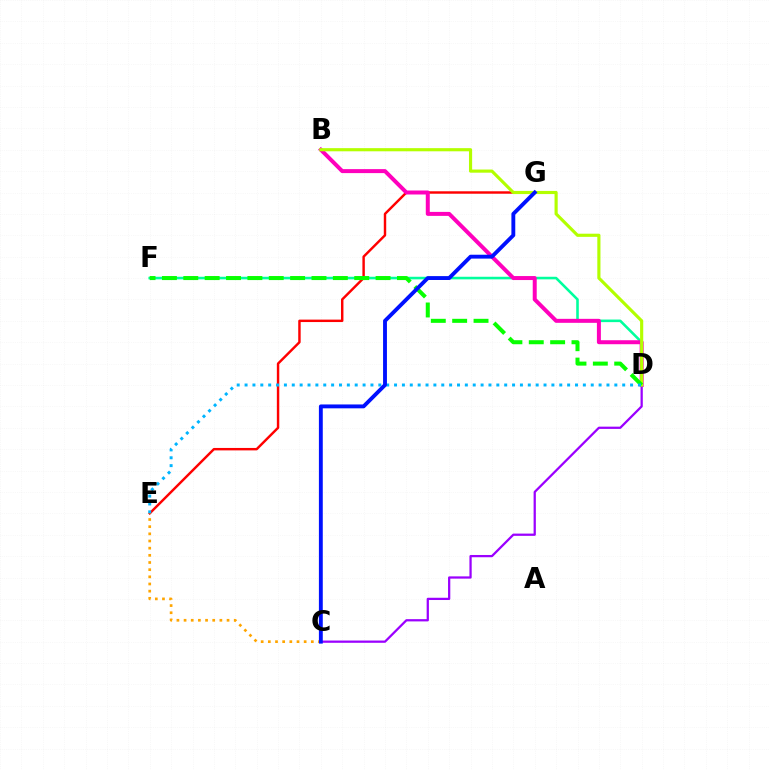{('E', 'G'): [{'color': '#ff0000', 'line_style': 'solid', 'thickness': 1.75}], ('D', 'F'): [{'color': '#00ff9d', 'line_style': 'solid', 'thickness': 1.86}, {'color': '#08ff00', 'line_style': 'dashed', 'thickness': 2.9}], ('B', 'D'): [{'color': '#ff00bd', 'line_style': 'solid', 'thickness': 2.87}, {'color': '#b3ff00', 'line_style': 'solid', 'thickness': 2.27}], ('C', 'D'): [{'color': '#9b00ff', 'line_style': 'solid', 'thickness': 1.62}], ('C', 'E'): [{'color': '#ffa500', 'line_style': 'dotted', 'thickness': 1.95}], ('D', 'E'): [{'color': '#00b5ff', 'line_style': 'dotted', 'thickness': 2.14}], ('C', 'G'): [{'color': '#0010ff', 'line_style': 'solid', 'thickness': 2.79}]}